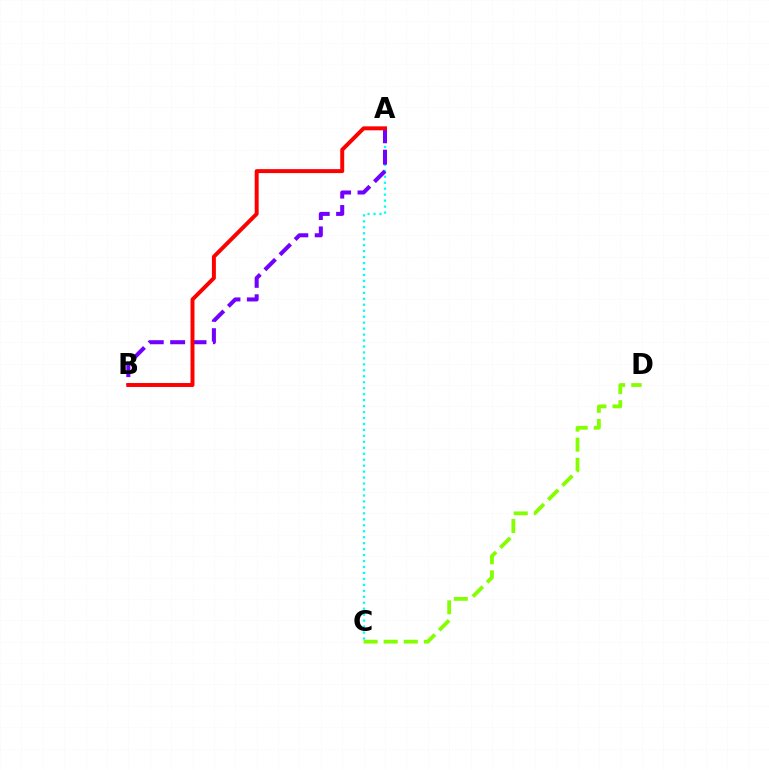{('C', 'D'): [{'color': '#84ff00', 'line_style': 'dashed', 'thickness': 2.73}], ('A', 'C'): [{'color': '#00fff6', 'line_style': 'dotted', 'thickness': 1.62}], ('A', 'B'): [{'color': '#7200ff', 'line_style': 'dashed', 'thickness': 2.91}, {'color': '#ff0000', 'line_style': 'solid', 'thickness': 2.85}]}